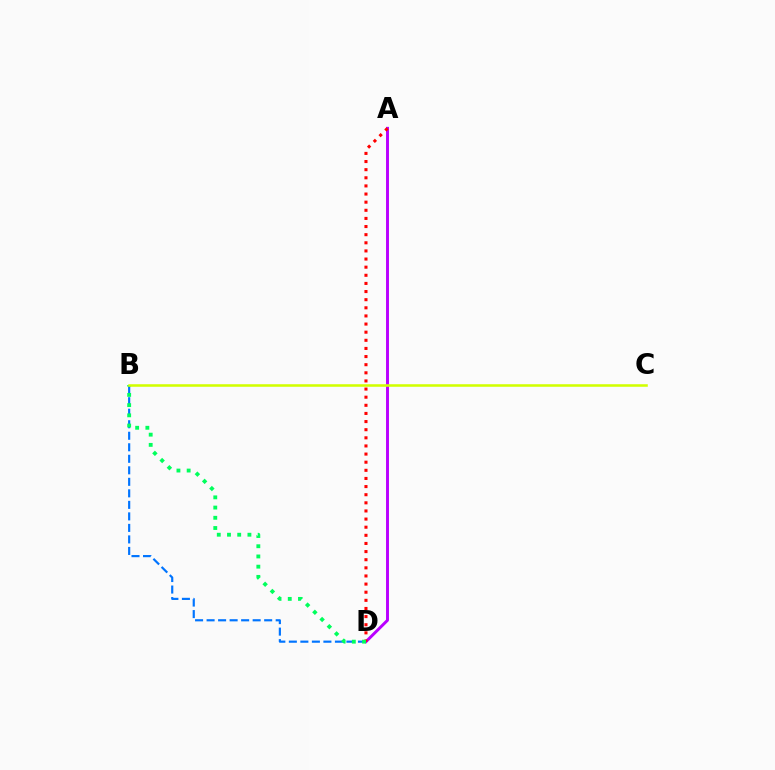{('A', 'D'): [{'color': '#b900ff', 'line_style': 'solid', 'thickness': 2.11}, {'color': '#ff0000', 'line_style': 'dotted', 'thickness': 2.21}], ('B', 'D'): [{'color': '#0074ff', 'line_style': 'dashed', 'thickness': 1.56}, {'color': '#00ff5c', 'line_style': 'dotted', 'thickness': 2.78}], ('B', 'C'): [{'color': '#d1ff00', 'line_style': 'solid', 'thickness': 1.83}]}